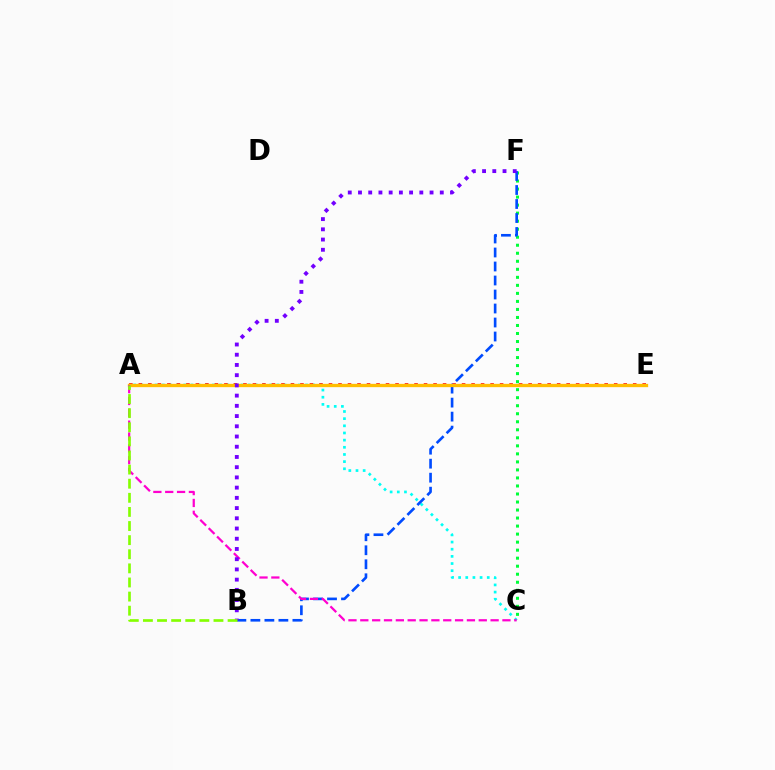{('A', 'C'): [{'color': '#00fff6', 'line_style': 'dotted', 'thickness': 1.95}, {'color': '#ff00cf', 'line_style': 'dashed', 'thickness': 1.61}], ('C', 'F'): [{'color': '#00ff39', 'line_style': 'dotted', 'thickness': 2.18}], ('A', 'E'): [{'color': '#ff0000', 'line_style': 'dotted', 'thickness': 2.58}, {'color': '#ffbd00', 'line_style': 'solid', 'thickness': 2.39}], ('B', 'F'): [{'color': '#004bff', 'line_style': 'dashed', 'thickness': 1.9}, {'color': '#7200ff', 'line_style': 'dotted', 'thickness': 2.78}], ('A', 'B'): [{'color': '#84ff00', 'line_style': 'dashed', 'thickness': 1.92}]}